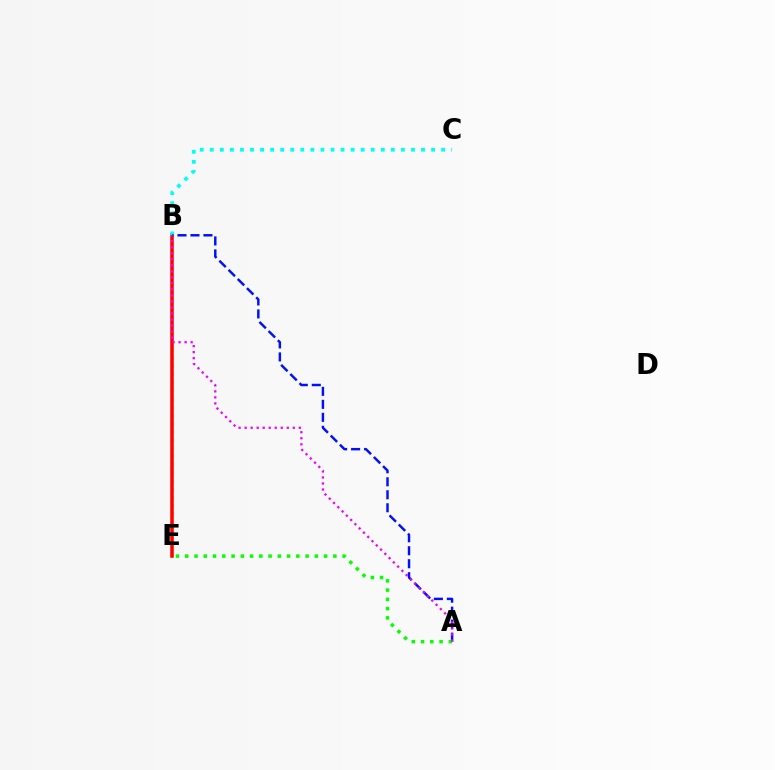{('B', 'E'): [{'color': '#fcf500', 'line_style': 'dotted', 'thickness': 2.23}, {'color': '#ff0000', 'line_style': 'solid', 'thickness': 2.53}], ('B', 'C'): [{'color': '#00fff6', 'line_style': 'dotted', 'thickness': 2.73}], ('A', 'B'): [{'color': '#0010ff', 'line_style': 'dashed', 'thickness': 1.76}, {'color': '#ee00ff', 'line_style': 'dotted', 'thickness': 1.64}], ('A', 'E'): [{'color': '#08ff00', 'line_style': 'dotted', 'thickness': 2.52}]}